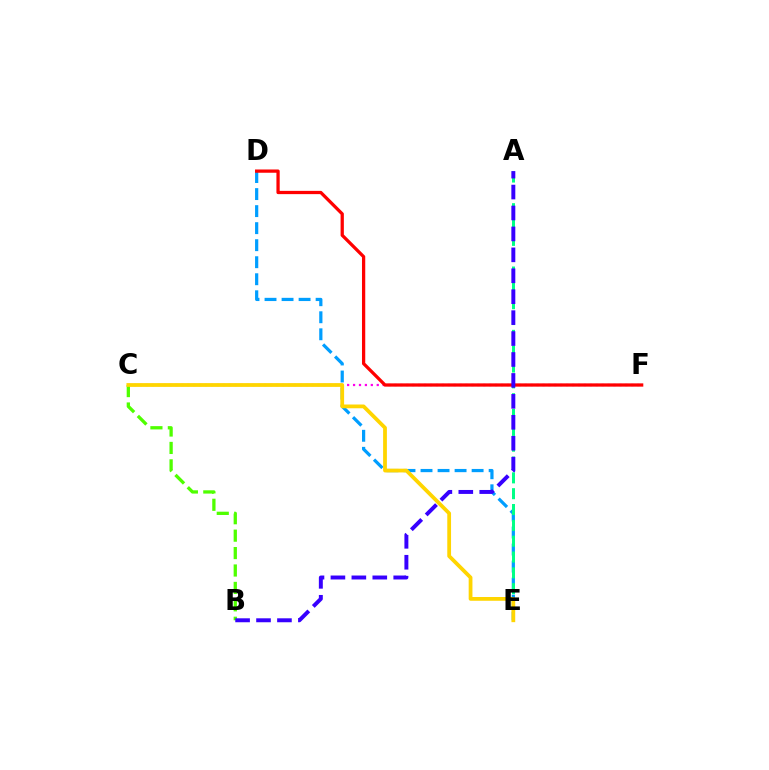{('D', 'E'): [{'color': '#009eff', 'line_style': 'dashed', 'thickness': 2.31}], ('A', 'E'): [{'color': '#00ff86', 'line_style': 'dashed', 'thickness': 2.15}], ('C', 'F'): [{'color': '#ff00ed', 'line_style': 'dotted', 'thickness': 1.61}], ('B', 'C'): [{'color': '#4fff00', 'line_style': 'dashed', 'thickness': 2.37}], ('C', 'E'): [{'color': '#ffd500', 'line_style': 'solid', 'thickness': 2.72}], ('D', 'F'): [{'color': '#ff0000', 'line_style': 'solid', 'thickness': 2.35}], ('A', 'B'): [{'color': '#3700ff', 'line_style': 'dashed', 'thickness': 2.84}]}